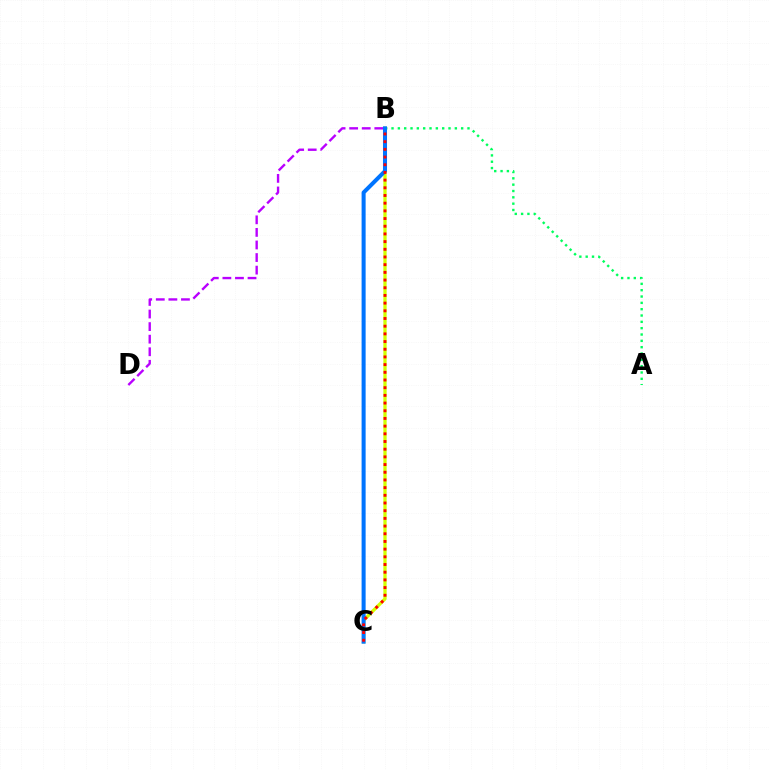{('A', 'B'): [{'color': '#00ff5c', 'line_style': 'dotted', 'thickness': 1.72}], ('B', 'C'): [{'color': '#d1ff00', 'line_style': 'solid', 'thickness': 2.37}, {'color': '#0074ff', 'line_style': 'solid', 'thickness': 2.91}, {'color': '#ff0000', 'line_style': 'dotted', 'thickness': 2.09}], ('B', 'D'): [{'color': '#b900ff', 'line_style': 'dashed', 'thickness': 1.71}]}